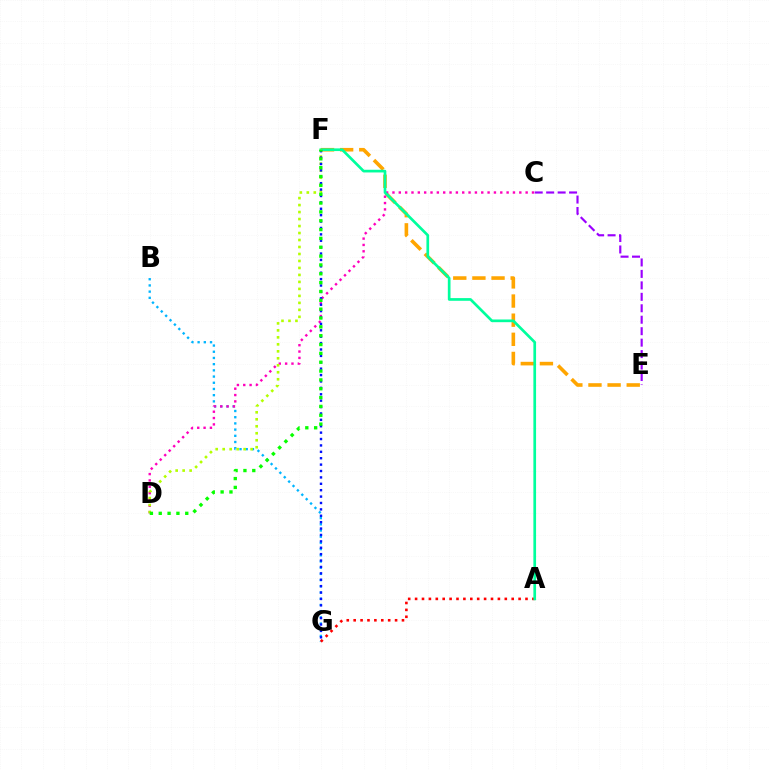{('B', 'G'): [{'color': '#00b5ff', 'line_style': 'dotted', 'thickness': 1.69}], ('A', 'G'): [{'color': '#ff0000', 'line_style': 'dotted', 'thickness': 1.87}], ('E', 'F'): [{'color': '#ffa500', 'line_style': 'dashed', 'thickness': 2.6}], ('C', 'D'): [{'color': '#ff00bd', 'line_style': 'dotted', 'thickness': 1.72}], ('A', 'F'): [{'color': '#00ff9d', 'line_style': 'solid', 'thickness': 1.94}], ('D', 'F'): [{'color': '#b3ff00', 'line_style': 'dotted', 'thickness': 1.9}, {'color': '#08ff00', 'line_style': 'dotted', 'thickness': 2.4}], ('F', 'G'): [{'color': '#0010ff', 'line_style': 'dotted', 'thickness': 1.74}], ('C', 'E'): [{'color': '#9b00ff', 'line_style': 'dashed', 'thickness': 1.56}]}